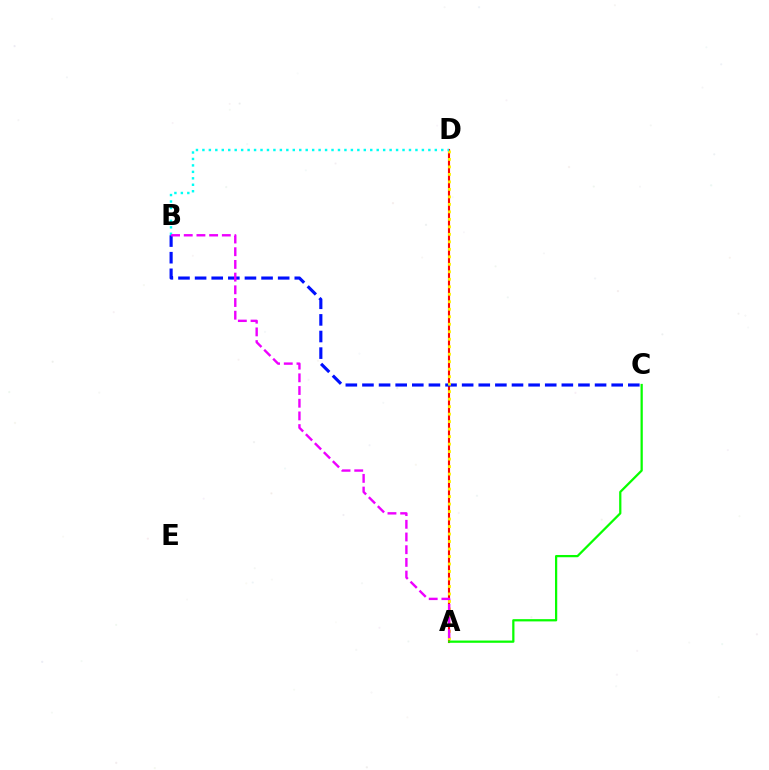{('A', 'D'): [{'color': '#ff0000', 'line_style': 'solid', 'thickness': 1.52}, {'color': '#fcf500', 'line_style': 'dotted', 'thickness': 2.04}], ('B', 'C'): [{'color': '#0010ff', 'line_style': 'dashed', 'thickness': 2.26}], ('B', 'D'): [{'color': '#00fff6', 'line_style': 'dotted', 'thickness': 1.75}], ('A', 'C'): [{'color': '#08ff00', 'line_style': 'solid', 'thickness': 1.62}], ('A', 'B'): [{'color': '#ee00ff', 'line_style': 'dashed', 'thickness': 1.72}]}